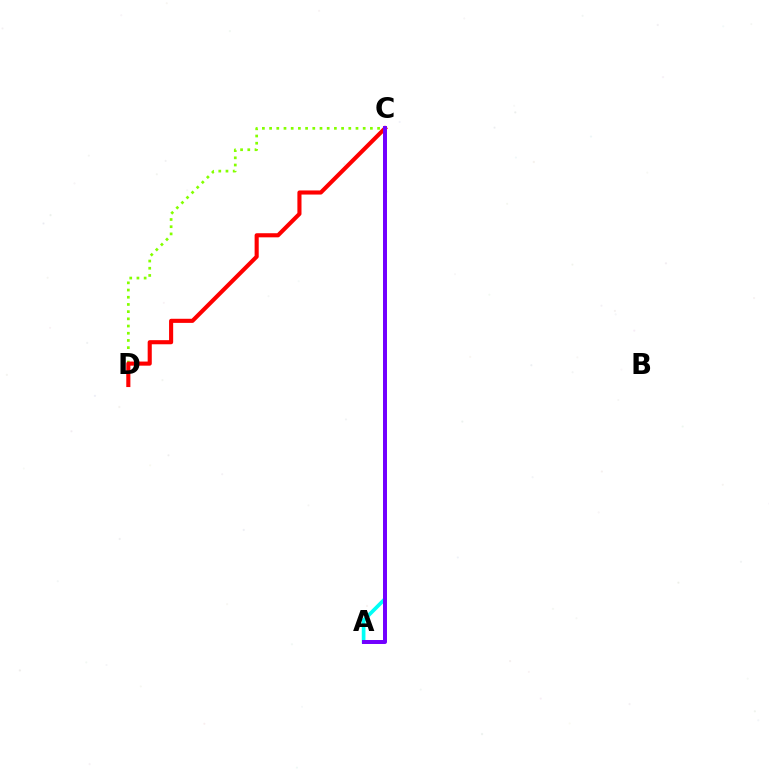{('A', 'C'): [{'color': '#00fff6', 'line_style': 'solid', 'thickness': 2.65}, {'color': '#7200ff', 'line_style': 'solid', 'thickness': 2.86}], ('C', 'D'): [{'color': '#84ff00', 'line_style': 'dotted', 'thickness': 1.96}, {'color': '#ff0000', 'line_style': 'solid', 'thickness': 2.96}]}